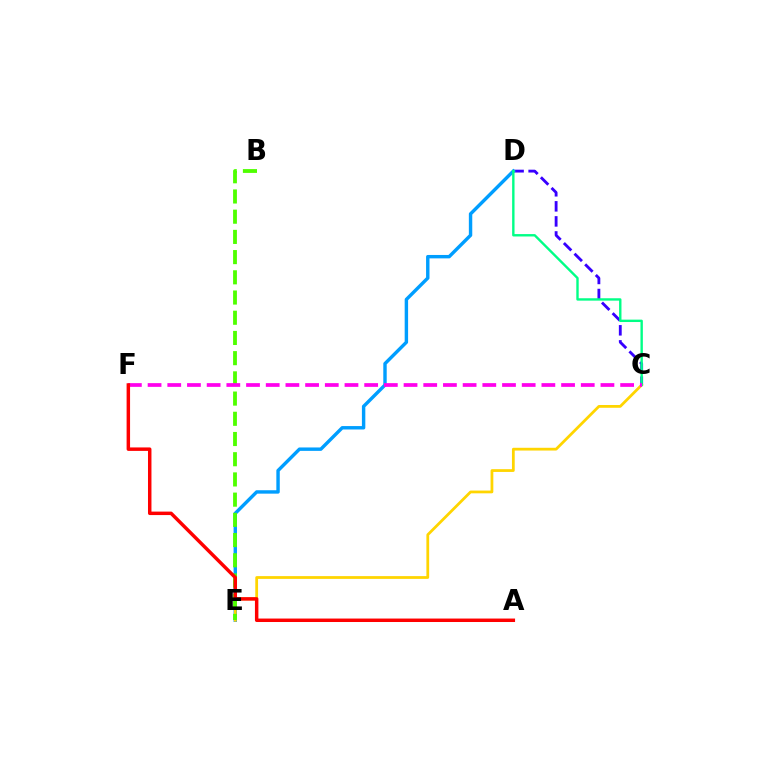{('C', 'D'): [{'color': '#3700ff', 'line_style': 'dashed', 'thickness': 2.05}, {'color': '#00ff86', 'line_style': 'solid', 'thickness': 1.72}], ('D', 'E'): [{'color': '#009eff', 'line_style': 'solid', 'thickness': 2.46}], ('C', 'E'): [{'color': '#ffd500', 'line_style': 'solid', 'thickness': 1.99}], ('B', 'E'): [{'color': '#4fff00', 'line_style': 'dashed', 'thickness': 2.75}], ('C', 'F'): [{'color': '#ff00ed', 'line_style': 'dashed', 'thickness': 2.67}], ('A', 'F'): [{'color': '#ff0000', 'line_style': 'solid', 'thickness': 2.5}]}